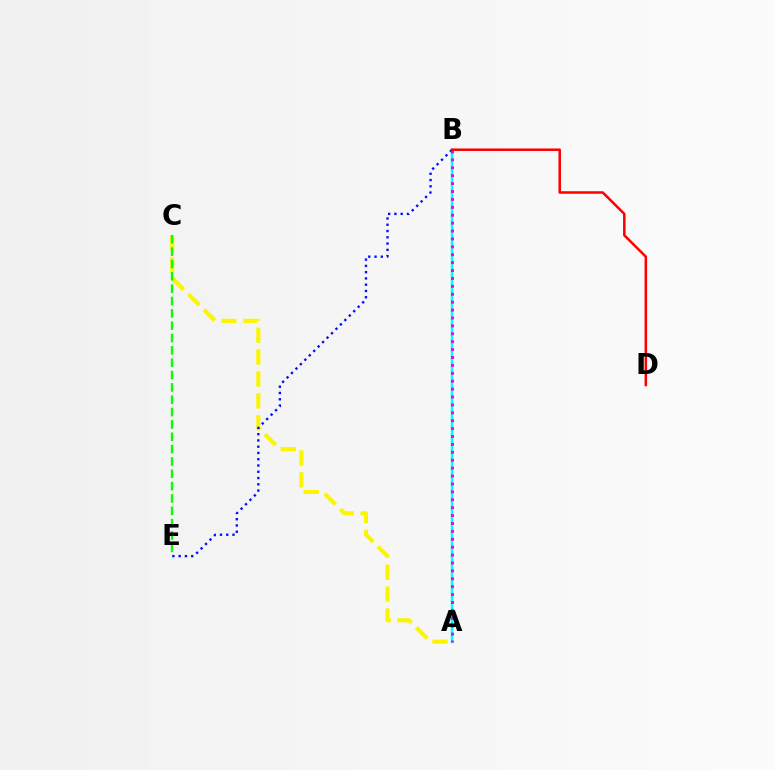{('A', 'B'): [{'color': '#00fff6', 'line_style': 'solid', 'thickness': 1.8}, {'color': '#ee00ff', 'line_style': 'dotted', 'thickness': 2.15}], ('A', 'C'): [{'color': '#fcf500', 'line_style': 'dashed', 'thickness': 2.97}], ('B', 'E'): [{'color': '#0010ff', 'line_style': 'dotted', 'thickness': 1.7}], ('C', 'E'): [{'color': '#08ff00', 'line_style': 'dashed', 'thickness': 1.68}], ('B', 'D'): [{'color': '#ff0000', 'line_style': 'solid', 'thickness': 1.82}]}